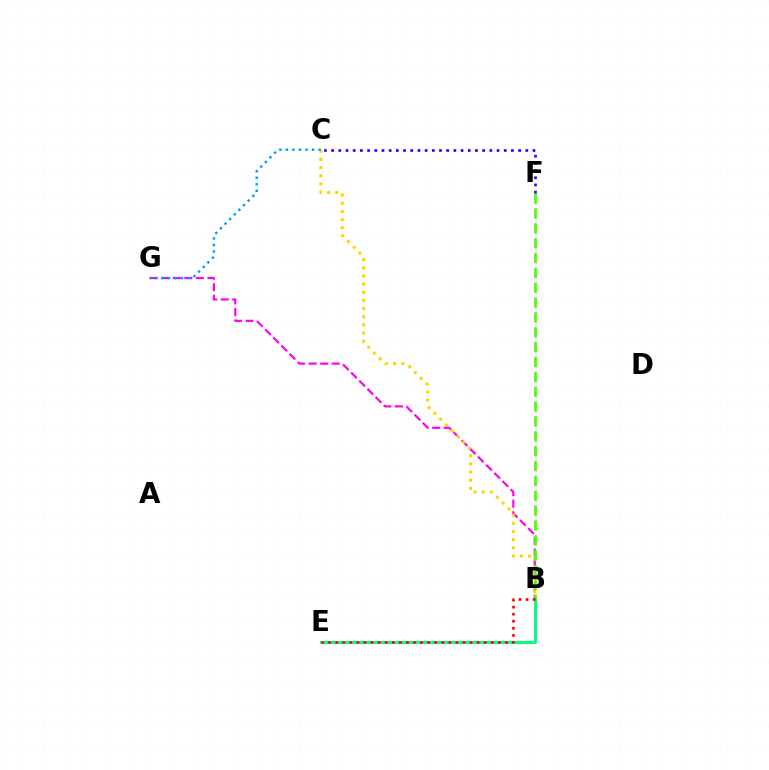{('B', 'G'): [{'color': '#ff00ed', 'line_style': 'dashed', 'thickness': 1.57}], ('B', 'C'): [{'color': '#ffd500', 'line_style': 'dotted', 'thickness': 2.22}], ('C', 'G'): [{'color': '#009eff', 'line_style': 'dotted', 'thickness': 1.78}], ('B', 'E'): [{'color': '#00ff86', 'line_style': 'solid', 'thickness': 2.18}, {'color': '#ff0000', 'line_style': 'dotted', 'thickness': 1.92}], ('B', 'F'): [{'color': '#4fff00', 'line_style': 'dashed', 'thickness': 2.02}], ('C', 'F'): [{'color': '#3700ff', 'line_style': 'dotted', 'thickness': 1.95}]}